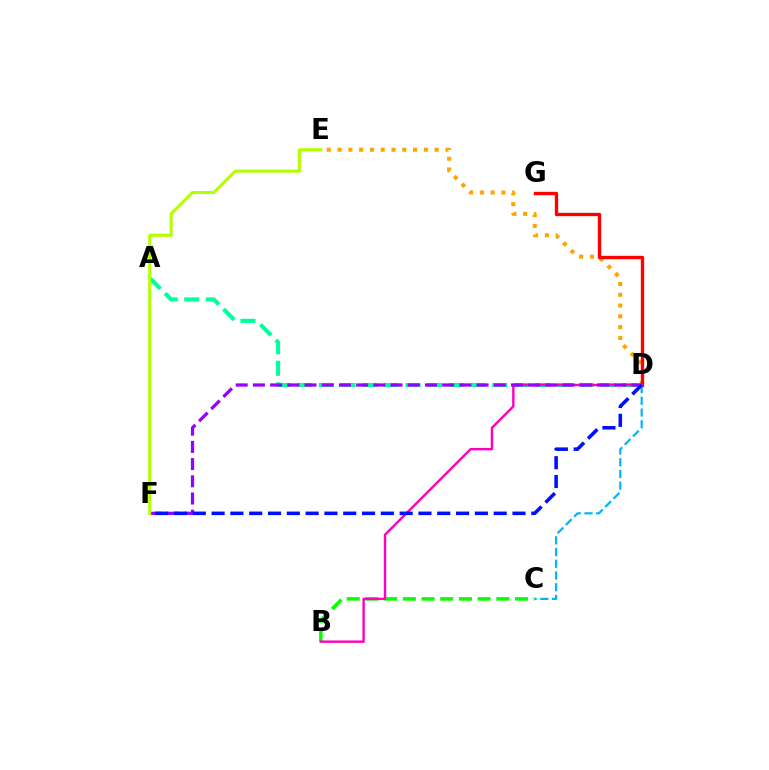{('A', 'D'): [{'color': '#00ff9d', 'line_style': 'dashed', 'thickness': 2.94}], ('D', 'E'): [{'color': '#ffa500', 'line_style': 'dotted', 'thickness': 2.93}], ('B', 'C'): [{'color': '#08ff00', 'line_style': 'dashed', 'thickness': 2.54}], ('D', 'G'): [{'color': '#ff0000', 'line_style': 'solid', 'thickness': 2.41}], ('C', 'D'): [{'color': '#00b5ff', 'line_style': 'dashed', 'thickness': 1.59}], ('B', 'D'): [{'color': '#ff00bd', 'line_style': 'solid', 'thickness': 1.73}], ('D', 'F'): [{'color': '#9b00ff', 'line_style': 'dashed', 'thickness': 2.34}, {'color': '#0010ff', 'line_style': 'dashed', 'thickness': 2.55}], ('E', 'F'): [{'color': '#b3ff00', 'line_style': 'solid', 'thickness': 2.19}]}